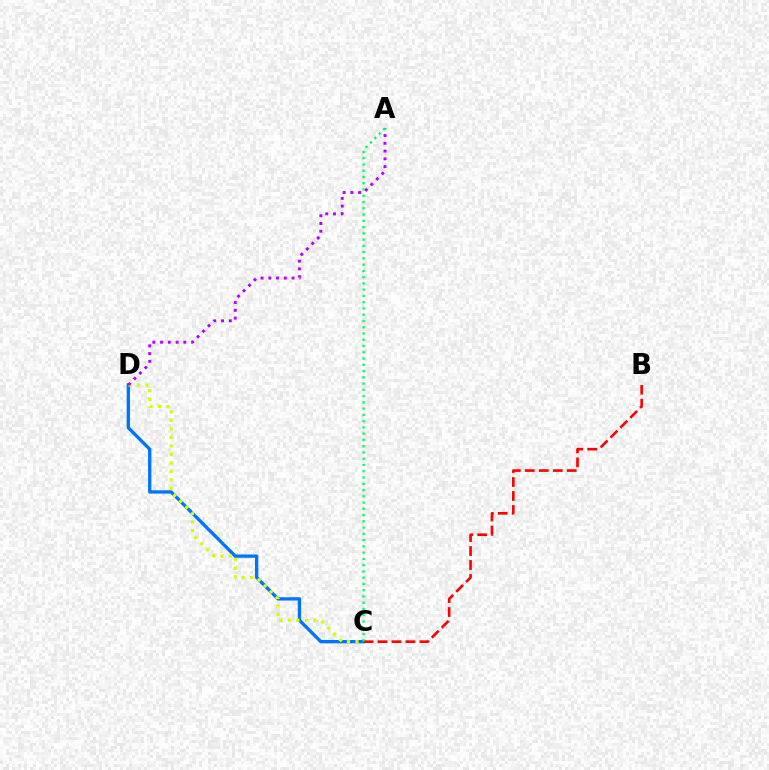{('C', 'D'): [{'color': '#0074ff', 'line_style': 'solid', 'thickness': 2.39}, {'color': '#d1ff00', 'line_style': 'dotted', 'thickness': 2.31}], ('A', 'D'): [{'color': '#b900ff', 'line_style': 'dotted', 'thickness': 2.11}], ('B', 'C'): [{'color': '#ff0000', 'line_style': 'dashed', 'thickness': 1.9}], ('A', 'C'): [{'color': '#00ff5c', 'line_style': 'dotted', 'thickness': 1.7}]}